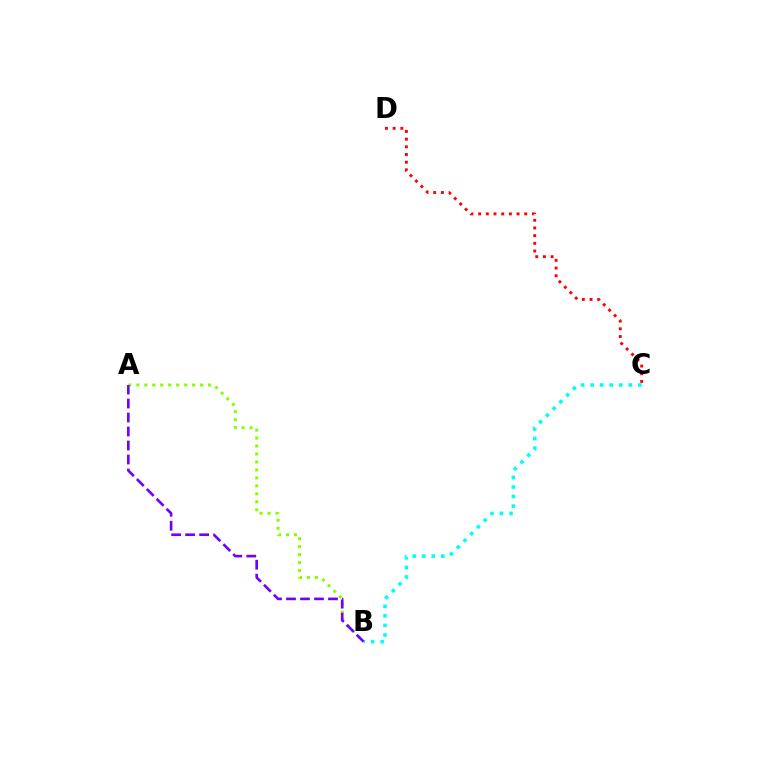{('C', 'D'): [{'color': '#ff0000', 'line_style': 'dotted', 'thickness': 2.09}], ('B', 'C'): [{'color': '#00fff6', 'line_style': 'dotted', 'thickness': 2.59}], ('A', 'B'): [{'color': '#84ff00', 'line_style': 'dotted', 'thickness': 2.17}, {'color': '#7200ff', 'line_style': 'dashed', 'thickness': 1.9}]}